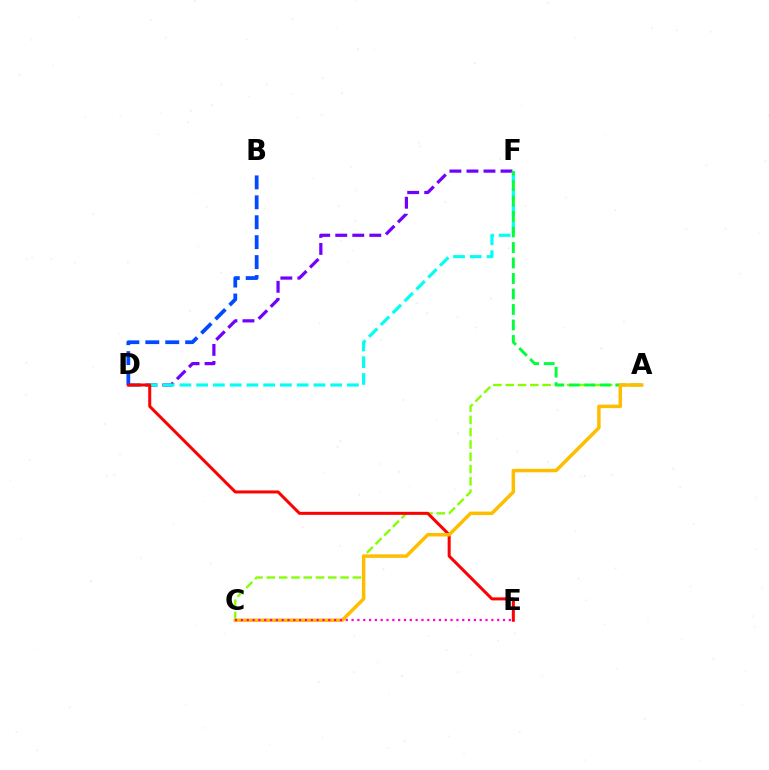{('A', 'C'): [{'color': '#84ff00', 'line_style': 'dashed', 'thickness': 1.67}, {'color': '#ffbd00', 'line_style': 'solid', 'thickness': 2.51}], ('D', 'F'): [{'color': '#7200ff', 'line_style': 'dashed', 'thickness': 2.31}, {'color': '#00fff6', 'line_style': 'dashed', 'thickness': 2.28}], ('B', 'D'): [{'color': '#004bff', 'line_style': 'dashed', 'thickness': 2.71}], ('A', 'F'): [{'color': '#00ff39', 'line_style': 'dashed', 'thickness': 2.1}], ('D', 'E'): [{'color': '#ff0000', 'line_style': 'solid', 'thickness': 2.17}], ('C', 'E'): [{'color': '#ff00cf', 'line_style': 'dotted', 'thickness': 1.58}]}